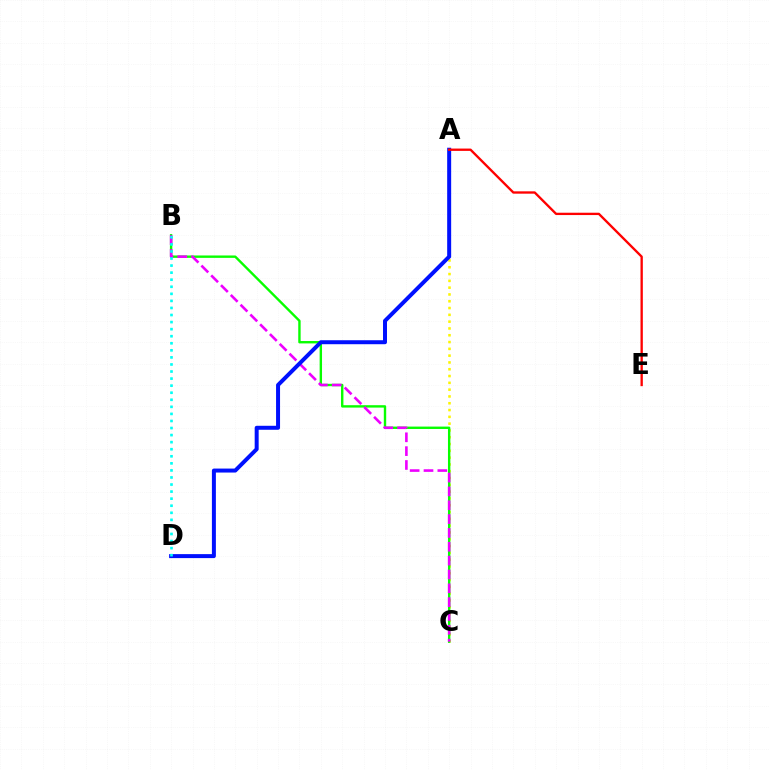{('A', 'C'): [{'color': '#fcf500', 'line_style': 'dotted', 'thickness': 1.85}], ('B', 'C'): [{'color': '#08ff00', 'line_style': 'solid', 'thickness': 1.72}, {'color': '#ee00ff', 'line_style': 'dashed', 'thickness': 1.88}], ('A', 'D'): [{'color': '#0010ff', 'line_style': 'solid', 'thickness': 2.87}], ('B', 'D'): [{'color': '#00fff6', 'line_style': 'dotted', 'thickness': 1.92}], ('A', 'E'): [{'color': '#ff0000', 'line_style': 'solid', 'thickness': 1.68}]}